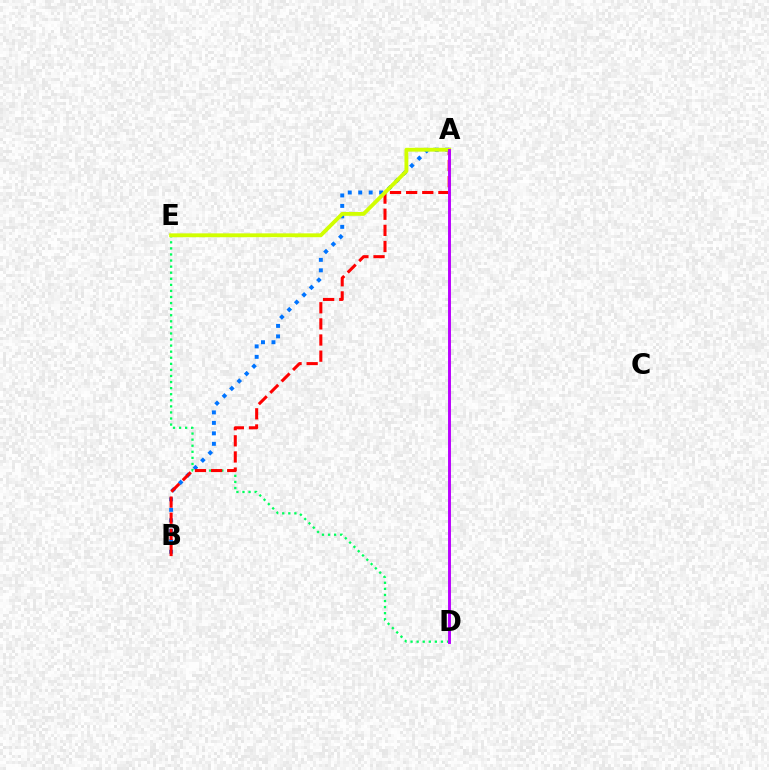{('D', 'E'): [{'color': '#00ff5c', 'line_style': 'dotted', 'thickness': 1.65}], ('A', 'B'): [{'color': '#0074ff', 'line_style': 'dotted', 'thickness': 2.84}, {'color': '#ff0000', 'line_style': 'dashed', 'thickness': 2.19}], ('A', 'E'): [{'color': '#d1ff00', 'line_style': 'solid', 'thickness': 2.77}], ('A', 'D'): [{'color': '#b900ff', 'line_style': 'solid', 'thickness': 2.1}]}